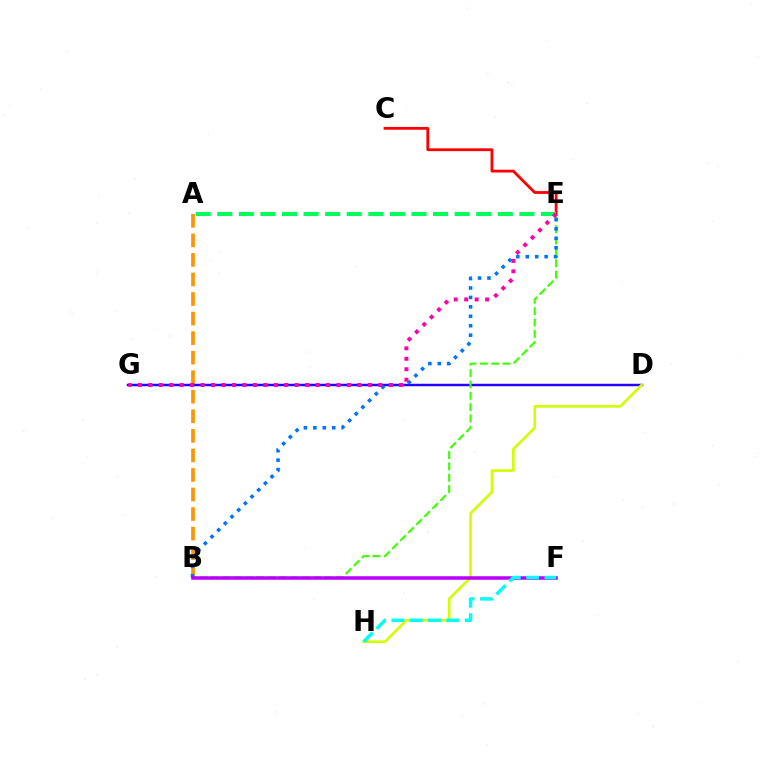{('D', 'G'): [{'color': '#2500ff', 'line_style': 'solid', 'thickness': 1.77}], ('B', 'E'): [{'color': '#3dff00', 'line_style': 'dashed', 'thickness': 1.54}, {'color': '#0074ff', 'line_style': 'dotted', 'thickness': 2.56}], ('A', 'B'): [{'color': '#ff9400', 'line_style': 'dashed', 'thickness': 2.66}], ('D', 'H'): [{'color': '#d1ff00', 'line_style': 'solid', 'thickness': 1.88}], ('B', 'F'): [{'color': '#b900ff', 'line_style': 'solid', 'thickness': 2.52}], ('C', 'E'): [{'color': '#ff0000', 'line_style': 'solid', 'thickness': 2.01}], ('F', 'H'): [{'color': '#00fff6', 'line_style': 'dashed', 'thickness': 2.49}], ('A', 'E'): [{'color': '#00ff5c', 'line_style': 'dashed', 'thickness': 2.93}], ('E', 'G'): [{'color': '#ff00ac', 'line_style': 'dotted', 'thickness': 2.84}]}